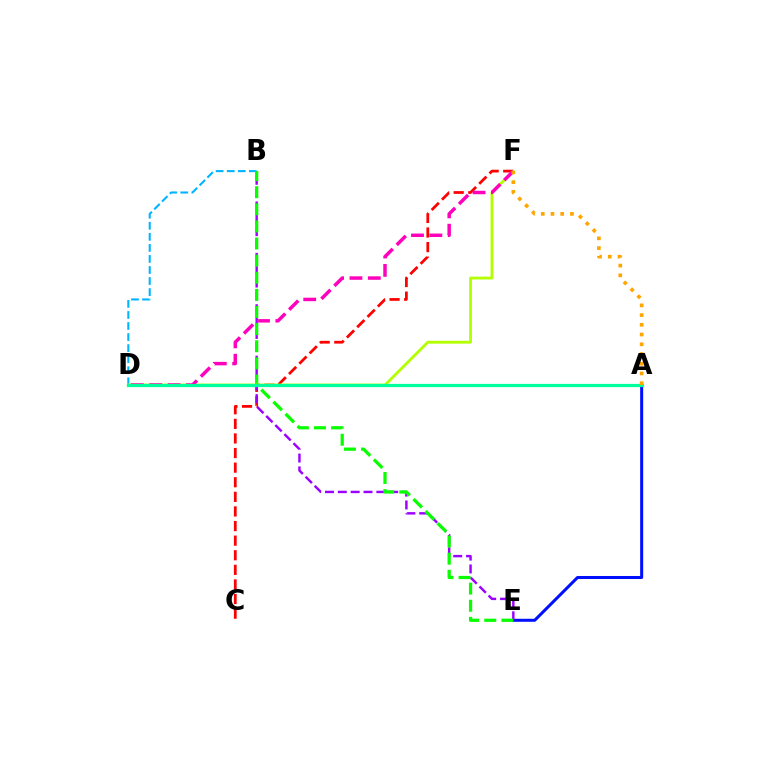{('A', 'E'): [{'color': '#0010ff', 'line_style': 'solid', 'thickness': 2.18}], ('C', 'F'): [{'color': '#ff0000', 'line_style': 'dashed', 'thickness': 1.98}], ('B', 'D'): [{'color': '#00b5ff', 'line_style': 'dashed', 'thickness': 1.5}], ('B', 'E'): [{'color': '#9b00ff', 'line_style': 'dashed', 'thickness': 1.75}, {'color': '#08ff00', 'line_style': 'dashed', 'thickness': 2.33}], ('D', 'F'): [{'color': '#b3ff00', 'line_style': 'solid', 'thickness': 2.03}, {'color': '#ff00bd', 'line_style': 'dashed', 'thickness': 2.49}], ('A', 'D'): [{'color': '#00ff9d', 'line_style': 'solid', 'thickness': 2.32}], ('A', 'F'): [{'color': '#ffa500', 'line_style': 'dotted', 'thickness': 2.64}]}